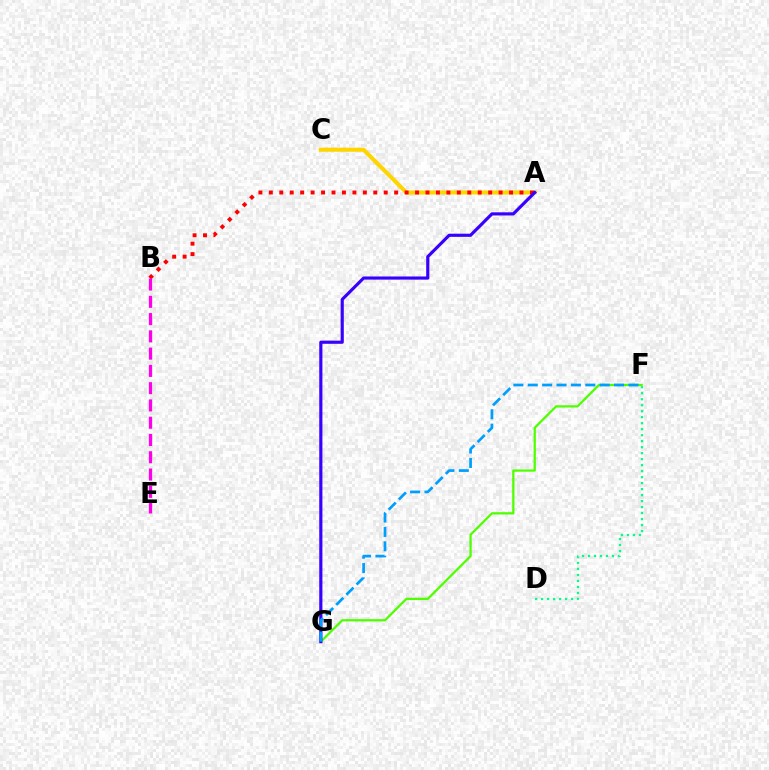{('A', 'C'): [{'color': '#ffd500', 'line_style': 'solid', 'thickness': 2.93}], ('A', 'B'): [{'color': '#ff0000', 'line_style': 'dotted', 'thickness': 2.84}], ('F', 'G'): [{'color': '#4fff00', 'line_style': 'solid', 'thickness': 1.63}, {'color': '#009eff', 'line_style': 'dashed', 'thickness': 1.95}], ('A', 'G'): [{'color': '#3700ff', 'line_style': 'solid', 'thickness': 2.27}], ('B', 'E'): [{'color': '#ff00ed', 'line_style': 'dashed', 'thickness': 2.35}], ('D', 'F'): [{'color': '#00ff86', 'line_style': 'dotted', 'thickness': 1.63}]}